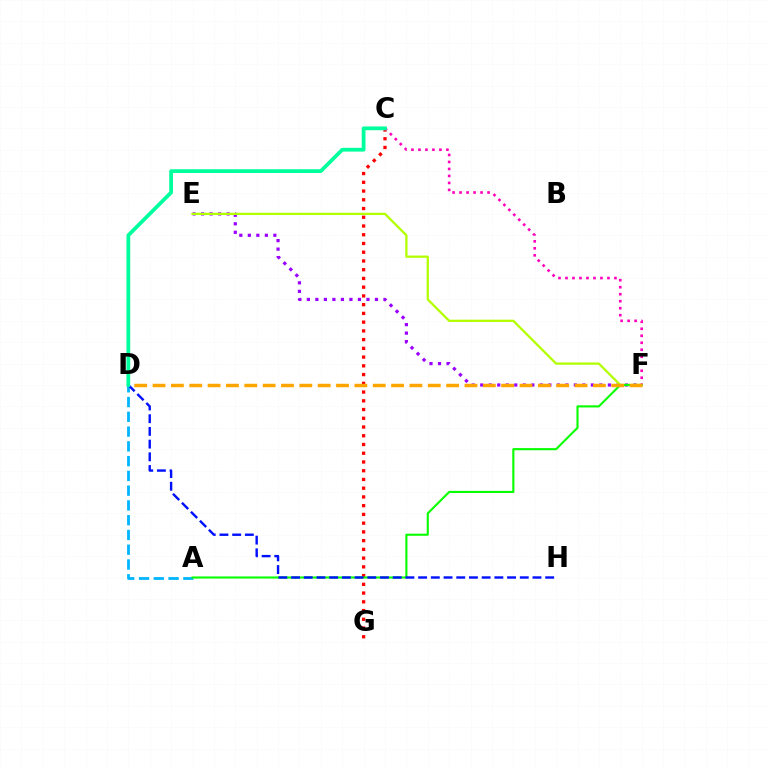{('C', 'G'): [{'color': '#ff0000', 'line_style': 'dotted', 'thickness': 2.37}], ('E', 'F'): [{'color': '#9b00ff', 'line_style': 'dotted', 'thickness': 2.31}, {'color': '#b3ff00', 'line_style': 'solid', 'thickness': 1.63}], ('A', 'D'): [{'color': '#00b5ff', 'line_style': 'dashed', 'thickness': 2.01}], ('C', 'F'): [{'color': '#ff00bd', 'line_style': 'dotted', 'thickness': 1.9}], ('A', 'F'): [{'color': '#08ff00', 'line_style': 'solid', 'thickness': 1.53}], ('D', 'F'): [{'color': '#ffa500', 'line_style': 'dashed', 'thickness': 2.49}], ('D', 'H'): [{'color': '#0010ff', 'line_style': 'dashed', 'thickness': 1.73}], ('C', 'D'): [{'color': '#00ff9d', 'line_style': 'solid', 'thickness': 2.71}]}